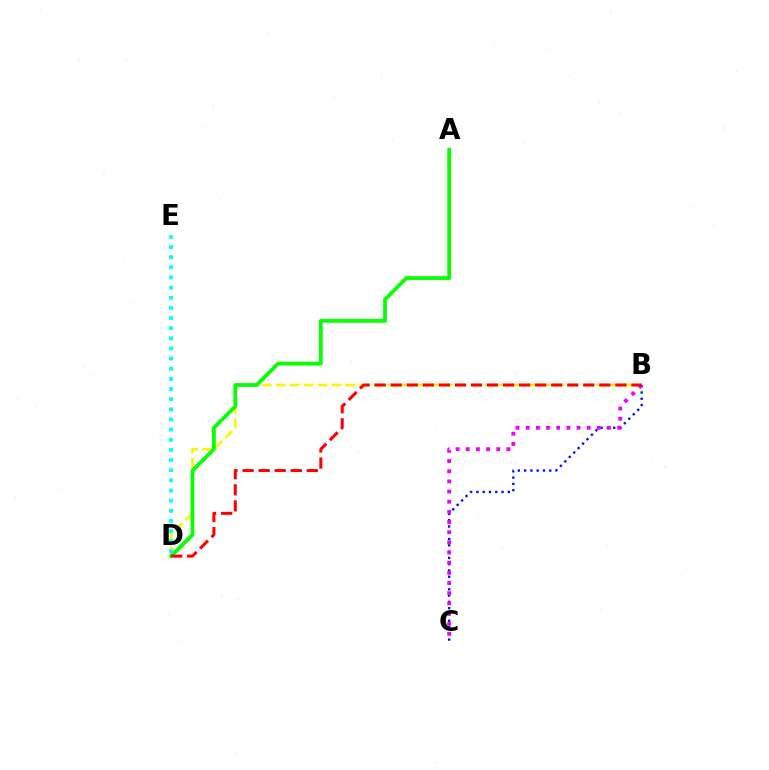{('B', 'C'): [{'color': '#0010ff', 'line_style': 'dotted', 'thickness': 1.71}, {'color': '#ee00ff', 'line_style': 'dotted', 'thickness': 2.76}], ('B', 'D'): [{'color': '#fcf500', 'line_style': 'dashed', 'thickness': 1.89}, {'color': '#ff0000', 'line_style': 'dashed', 'thickness': 2.18}], ('A', 'D'): [{'color': '#08ff00', 'line_style': 'solid', 'thickness': 2.72}], ('D', 'E'): [{'color': '#00fff6', 'line_style': 'dotted', 'thickness': 2.76}]}